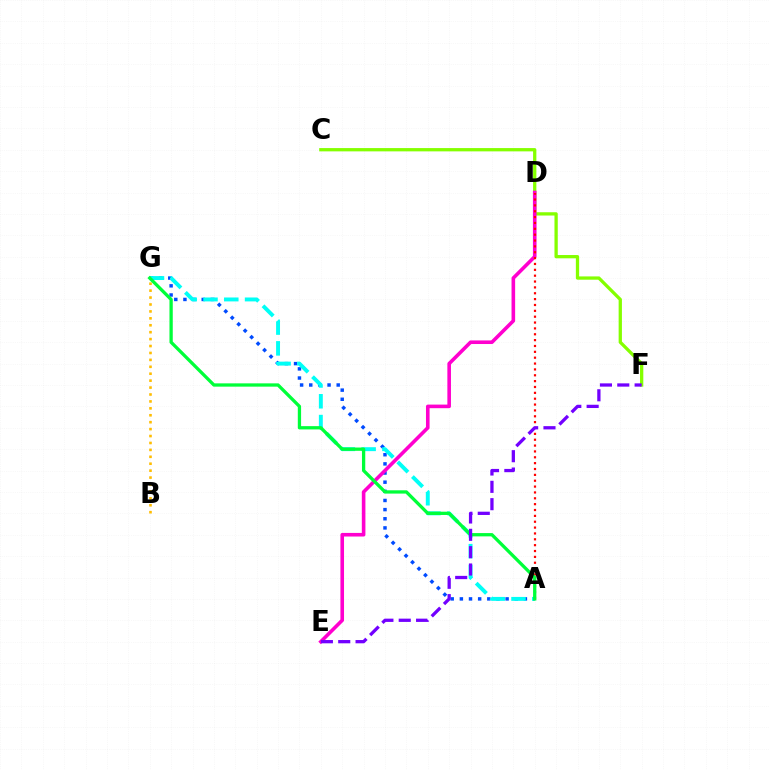{('A', 'G'): [{'color': '#004bff', 'line_style': 'dotted', 'thickness': 2.49}, {'color': '#00fff6', 'line_style': 'dashed', 'thickness': 2.82}, {'color': '#00ff39', 'line_style': 'solid', 'thickness': 2.37}], ('B', 'G'): [{'color': '#ffbd00', 'line_style': 'dotted', 'thickness': 1.88}], ('C', 'F'): [{'color': '#84ff00', 'line_style': 'solid', 'thickness': 2.37}], ('D', 'E'): [{'color': '#ff00cf', 'line_style': 'solid', 'thickness': 2.59}], ('A', 'D'): [{'color': '#ff0000', 'line_style': 'dotted', 'thickness': 1.59}], ('E', 'F'): [{'color': '#7200ff', 'line_style': 'dashed', 'thickness': 2.36}]}